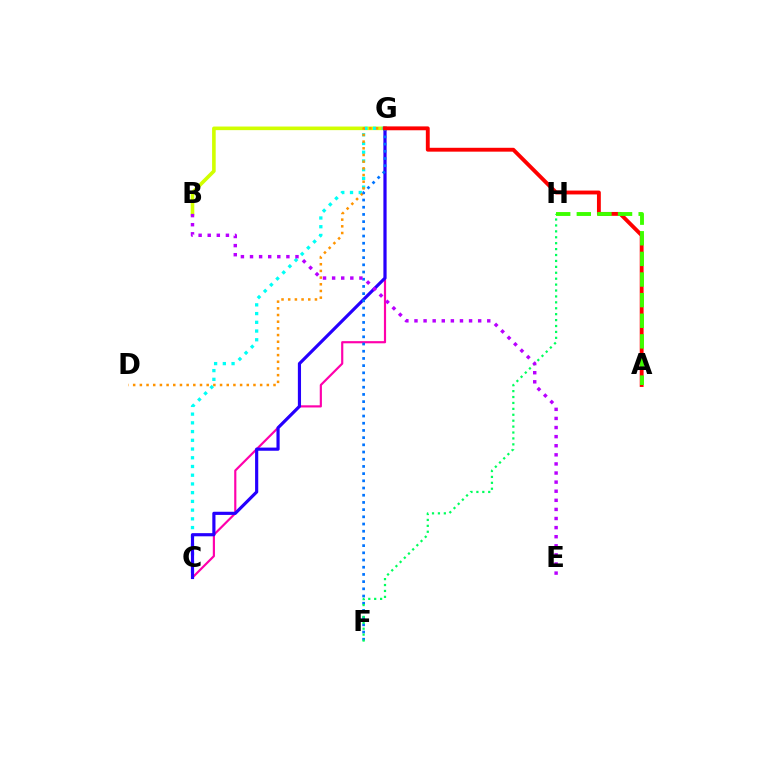{('B', 'G'): [{'color': '#d1ff00', 'line_style': 'solid', 'thickness': 2.6}], ('C', 'G'): [{'color': '#00fff6', 'line_style': 'dotted', 'thickness': 2.37}, {'color': '#ff00ac', 'line_style': 'solid', 'thickness': 1.56}, {'color': '#2500ff', 'line_style': 'solid', 'thickness': 2.28}], ('D', 'G'): [{'color': '#ff9400', 'line_style': 'dotted', 'thickness': 1.82}], ('F', 'G'): [{'color': '#0074ff', 'line_style': 'dotted', 'thickness': 1.96}], ('A', 'G'): [{'color': '#ff0000', 'line_style': 'solid', 'thickness': 2.78}], ('F', 'H'): [{'color': '#00ff5c', 'line_style': 'dotted', 'thickness': 1.61}], ('A', 'H'): [{'color': '#3dff00', 'line_style': 'dashed', 'thickness': 2.8}], ('B', 'E'): [{'color': '#b900ff', 'line_style': 'dotted', 'thickness': 2.47}]}